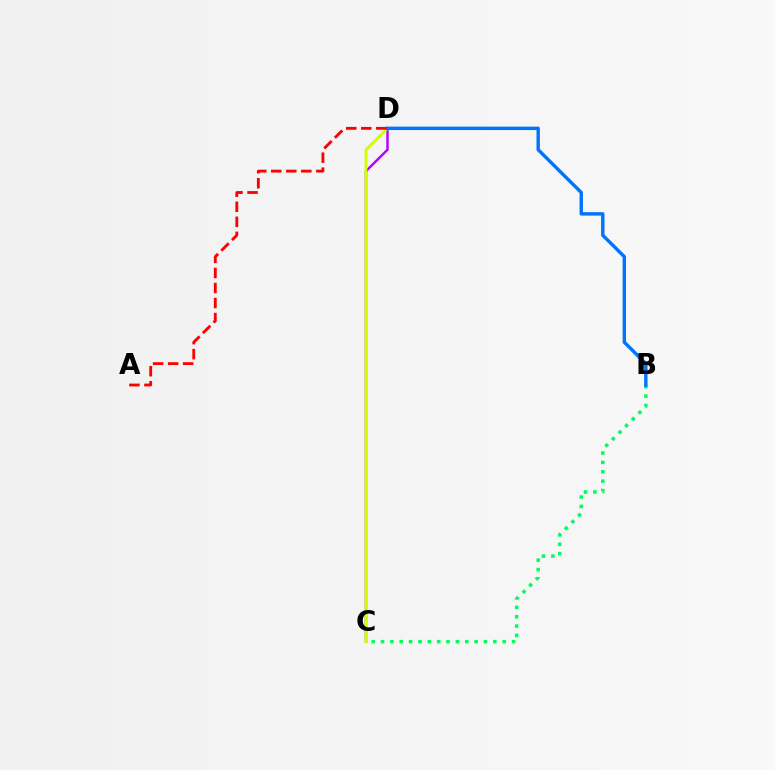{('B', 'C'): [{'color': '#00ff5c', 'line_style': 'dotted', 'thickness': 2.54}], ('C', 'D'): [{'color': '#b900ff', 'line_style': 'solid', 'thickness': 1.77}, {'color': '#d1ff00', 'line_style': 'solid', 'thickness': 2.01}], ('B', 'D'): [{'color': '#0074ff', 'line_style': 'solid', 'thickness': 2.46}], ('A', 'D'): [{'color': '#ff0000', 'line_style': 'dashed', 'thickness': 2.04}]}